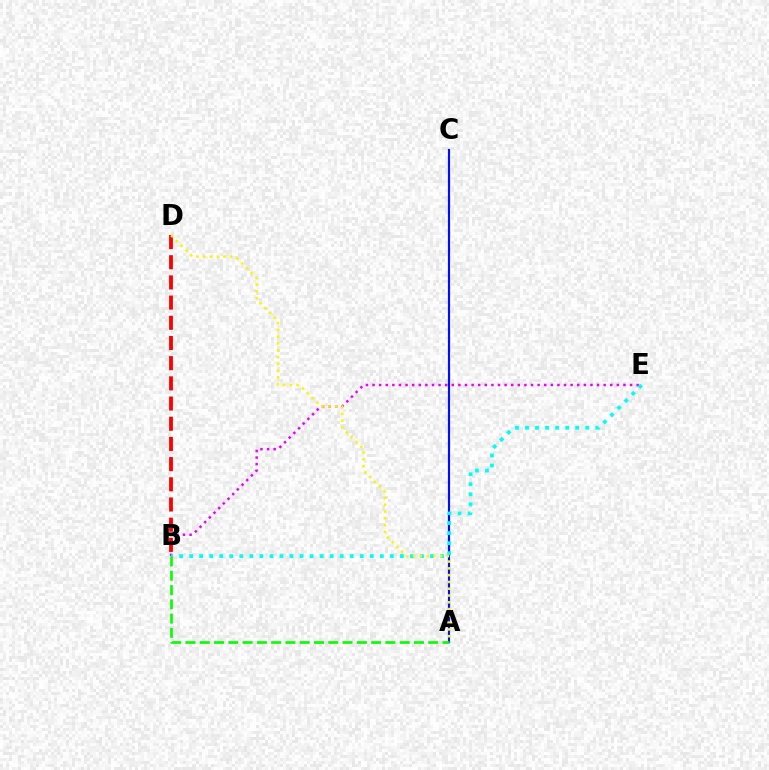{('B', 'E'): [{'color': '#ee00ff', 'line_style': 'dotted', 'thickness': 1.79}, {'color': '#00fff6', 'line_style': 'dotted', 'thickness': 2.73}], ('B', 'D'): [{'color': '#ff0000', 'line_style': 'dashed', 'thickness': 2.74}], ('A', 'C'): [{'color': '#0010ff', 'line_style': 'solid', 'thickness': 1.56}], ('A', 'D'): [{'color': '#fcf500', 'line_style': 'dotted', 'thickness': 1.84}], ('A', 'B'): [{'color': '#08ff00', 'line_style': 'dashed', 'thickness': 1.94}]}